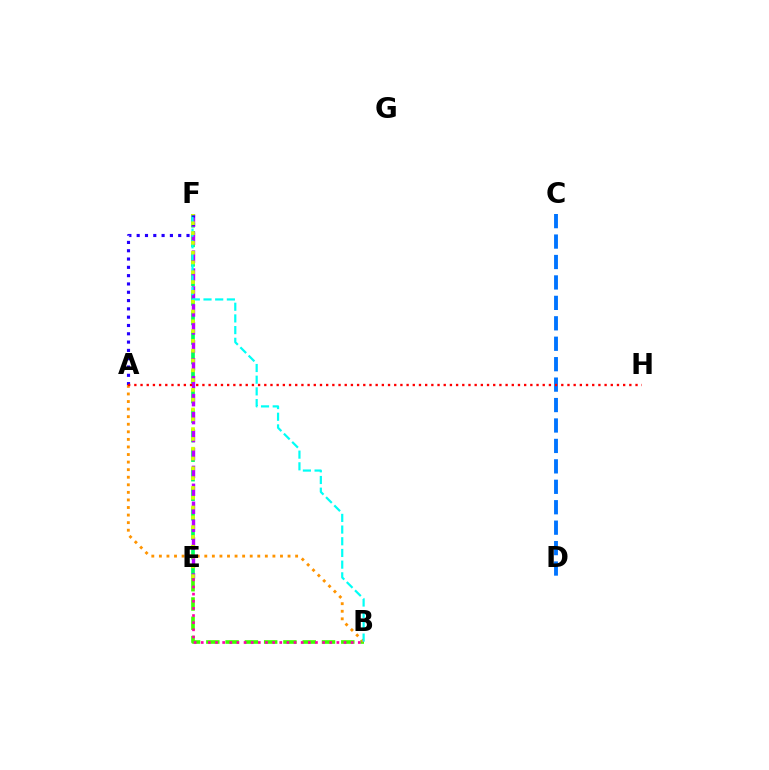{('B', 'E'): [{'color': '#3dff00', 'line_style': 'dashed', 'thickness': 2.62}, {'color': '#ff00ac', 'line_style': 'dotted', 'thickness': 1.94}], ('E', 'F'): [{'color': '#00ff5c', 'line_style': 'dashed', 'thickness': 2.65}, {'color': '#b900ff', 'line_style': 'dashed', 'thickness': 2.44}, {'color': '#d1ff00', 'line_style': 'dotted', 'thickness': 2.66}], ('C', 'D'): [{'color': '#0074ff', 'line_style': 'dashed', 'thickness': 2.78}], ('A', 'F'): [{'color': '#2500ff', 'line_style': 'dotted', 'thickness': 2.26}], ('A', 'B'): [{'color': '#ff9400', 'line_style': 'dotted', 'thickness': 2.06}], ('A', 'H'): [{'color': '#ff0000', 'line_style': 'dotted', 'thickness': 1.68}], ('B', 'F'): [{'color': '#00fff6', 'line_style': 'dashed', 'thickness': 1.59}]}